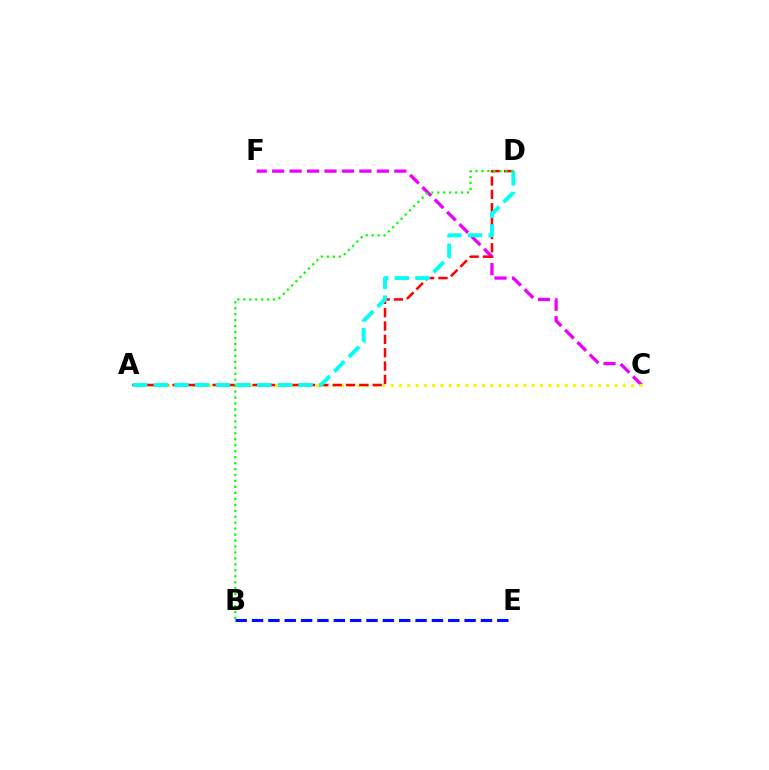{('C', 'F'): [{'color': '#ee00ff', 'line_style': 'dashed', 'thickness': 2.37}], ('A', 'C'): [{'color': '#fcf500', 'line_style': 'dotted', 'thickness': 2.25}], ('A', 'D'): [{'color': '#ff0000', 'line_style': 'dashed', 'thickness': 1.81}, {'color': '#00fff6', 'line_style': 'dashed', 'thickness': 2.81}], ('B', 'E'): [{'color': '#0010ff', 'line_style': 'dashed', 'thickness': 2.22}], ('B', 'D'): [{'color': '#08ff00', 'line_style': 'dotted', 'thickness': 1.62}]}